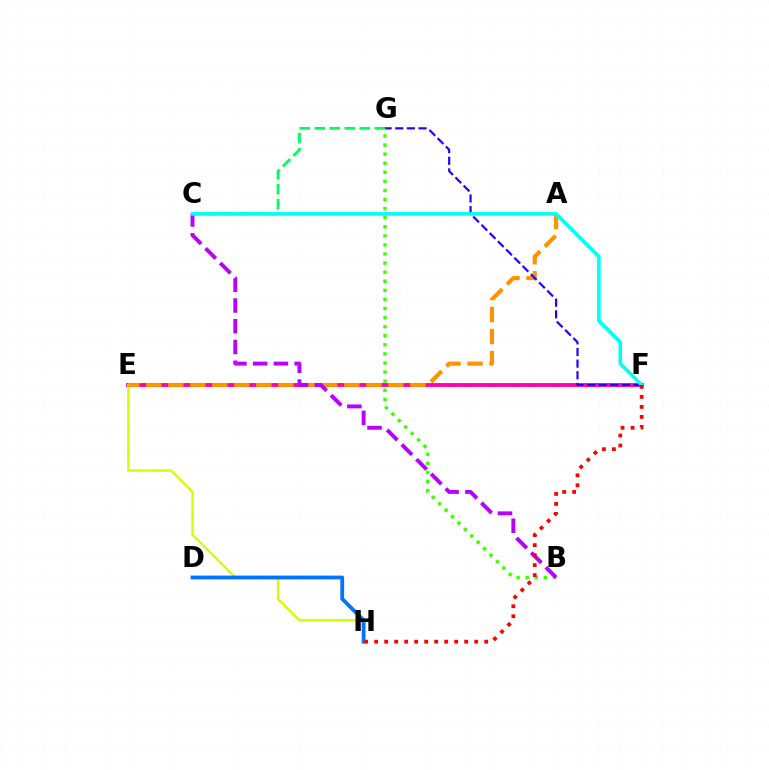{('E', 'F'): [{'color': '#ff00ac', 'line_style': 'solid', 'thickness': 2.78}], ('E', 'H'): [{'color': '#d1ff00', 'line_style': 'solid', 'thickness': 1.7}], ('A', 'E'): [{'color': '#ff9400', 'line_style': 'dashed', 'thickness': 2.99}], ('D', 'H'): [{'color': '#0074ff', 'line_style': 'solid', 'thickness': 2.74}], ('F', 'G'): [{'color': '#2500ff', 'line_style': 'dashed', 'thickness': 1.58}], ('B', 'G'): [{'color': '#3dff00', 'line_style': 'dotted', 'thickness': 2.47}], ('B', 'C'): [{'color': '#b900ff', 'line_style': 'dashed', 'thickness': 2.82}], ('C', 'G'): [{'color': '#00ff5c', 'line_style': 'dashed', 'thickness': 2.04}], ('C', 'F'): [{'color': '#00fff6', 'line_style': 'solid', 'thickness': 2.6}], ('F', 'H'): [{'color': '#ff0000', 'line_style': 'dotted', 'thickness': 2.72}]}